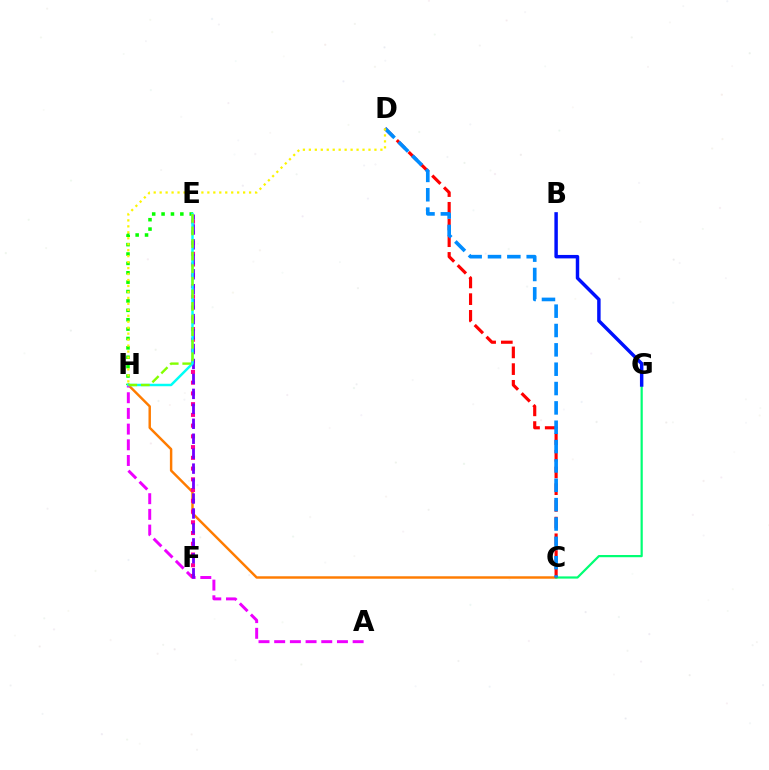{('C', 'H'): [{'color': '#ff7c00', 'line_style': 'solid', 'thickness': 1.76}], ('E', 'H'): [{'color': '#08ff00', 'line_style': 'dotted', 'thickness': 2.55}, {'color': '#00fff6', 'line_style': 'solid', 'thickness': 1.78}, {'color': '#84ff00', 'line_style': 'dashed', 'thickness': 1.71}], ('A', 'H'): [{'color': '#ee00ff', 'line_style': 'dashed', 'thickness': 2.13}], ('C', 'G'): [{'color': '#00ff74', 'line_style': 'solid', 'thickness': 1.59}], ('E', 'F'): [{'color': '#ff0094', 'line_style': 'dotted', 'thickness': 2.92}, {'color': '#7200ff', 'line_style': 'dashed', 'thickness': 2.03}], ('C', 'D'): [{'color': '#ff0000', 'line_style': 'dashed', 'thickness': 2.27}, {'color': '#008cff', 'line_style': 'dashed', 'thickness': 2.63}], ('D', 'H'): [{'color': '#fcf500', 'line_style': 'dotted', 'thickness': 1.62}], ('B', 'G'): [{'color': '#0010ff', 'line_style': 'solid', 'thickness': 2.49}]}